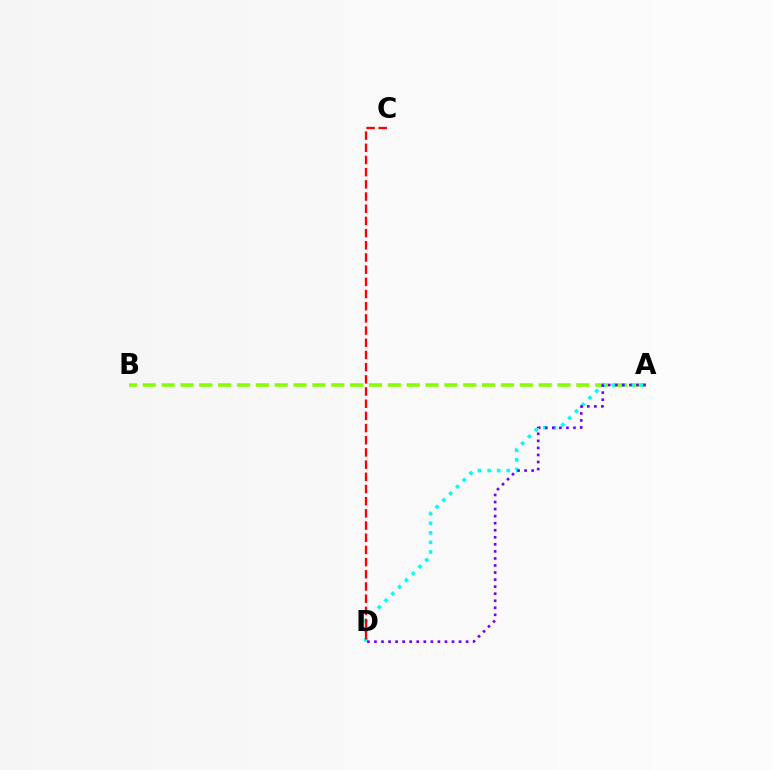{('A', 'B'): [{'color': '#84ff00', 'line_style': 'dashed', 'thickness': 2.56}], ('A', 'D'): [{'color': '#00fff6', 'line_style': 'dotted', 'thickness': 2.6}, {'color': '#7200ff', 'line_style': 'dotted', 'thickness': 1.92}], ('C', 'D'): [{'color': '#ff0000', 'line_style': 'dashed', 'thickness': 1.66}]}